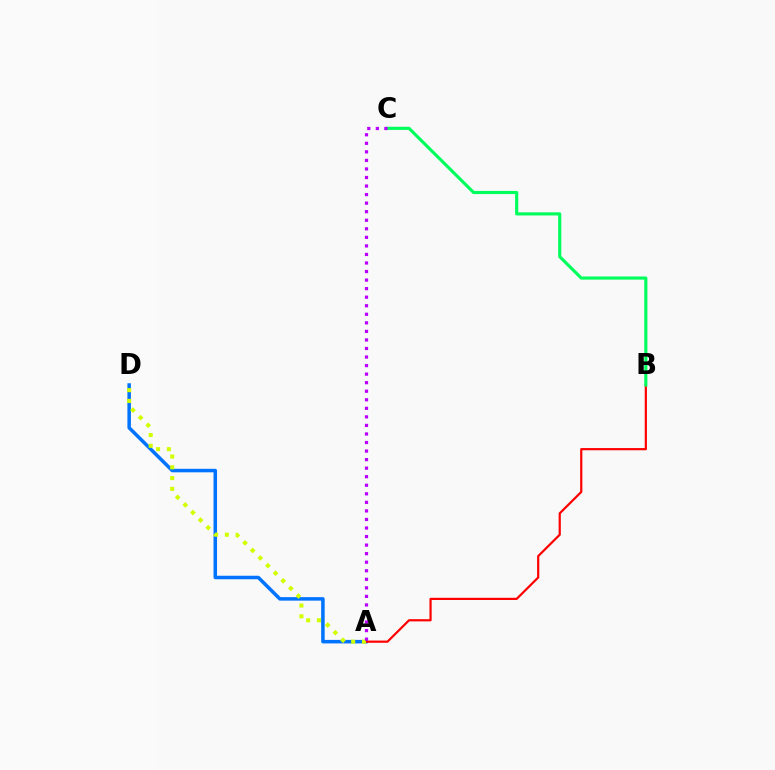{('A', 'D'): [{'color': '#0074ff', 'line_style': 'solid', 'thickness': 2.53}, {'color': '#d1ff00', 'line_style': 'dotted', 'thickness': 2.92}], ('A', 'B'): [{'color': '#ff0000', 'line_style': 'solid', 'thickness': 1.59}], ('B', 'C'): [{'color': '#00ff5c', 'line_style': 'solid', 'thickness': 2.26}], ('A', 'C'): [{'color': '#b900ff', 'line_style': 'dotted', 'thickness': 2.32}]}